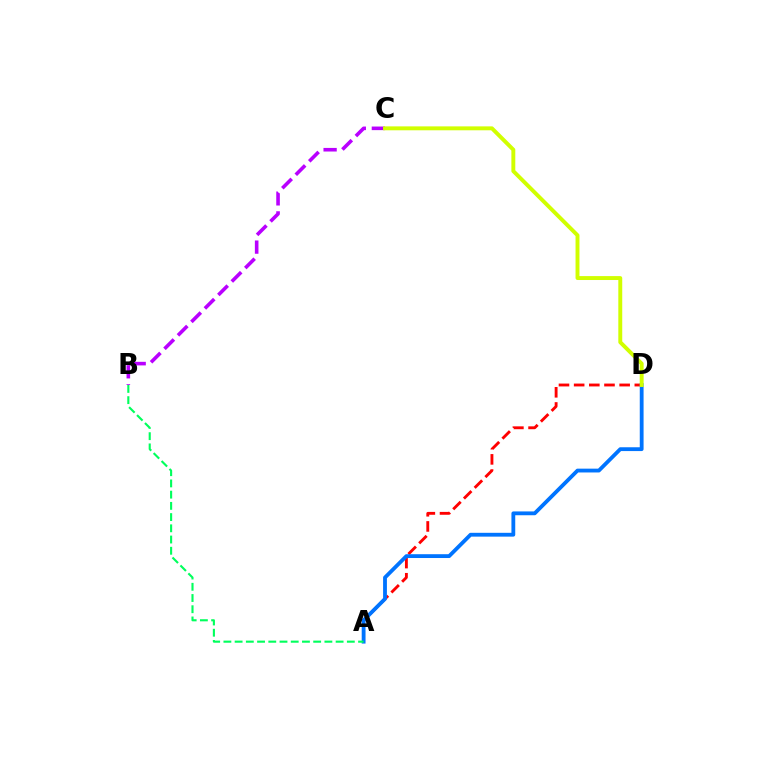{('B', 'C'): [{'color': '#b900ff', 'line_style': 'dashed', 'thickness': 2.59}], ('A', 'D'): [{'color': '#ff0000', 'line_style': 'dashed', 'thickness': 2.06}, {'color': '#0074ff', 'line_style': 'solid', 'thickness': 2.75}], ('C', 'D'): [{'color': '#d1ff00', 'line_style': 'solid', 'thickness': 2.82}], ('A', 'B'): [{'color': '#00ff5c', 'line_style': 'dashed', 'thickness': 1.52}]}